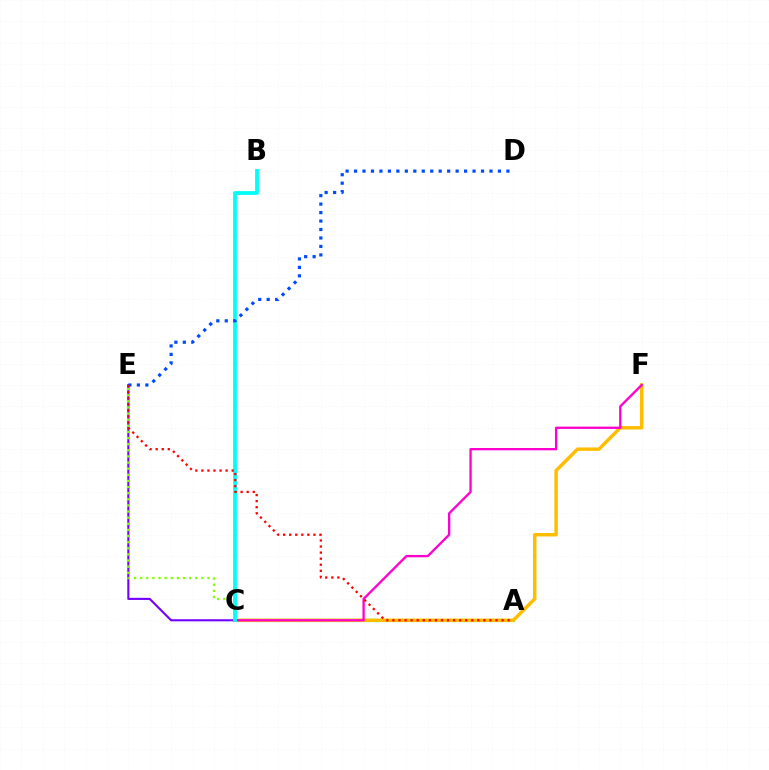{('A', 'C'): [{'color': '#00ff39', 'line_style': 'solid', 'thickness': 2.28}], ('C', 'E'): [{'color': '#7200ff', 'line_style': 'solid', 'thickness': 1.51}, {'color': '#84ff00', 'line_style': 'dotted', 'thickness': 1.66}], ('C', 'F'): [{'color': '#ffbd00', 'line_style': 'solid', 'thickness': 2.49}, {'color': '#ff00cf', 'line_style': 'solid', 'thickness': 1.67}], ('B', 'C'): [{'color': '#00fff6', 'line_style': 'solid', 'thickness': 2.72}], ('D', 'E'): [{'color': '#004bff', 'line_style': 'dotted', 'thickness': 2.3}], ('A', 'E'): [{'color': '#ff0000', 'line_style': 'dotted', 'thickness': 1.65}]}